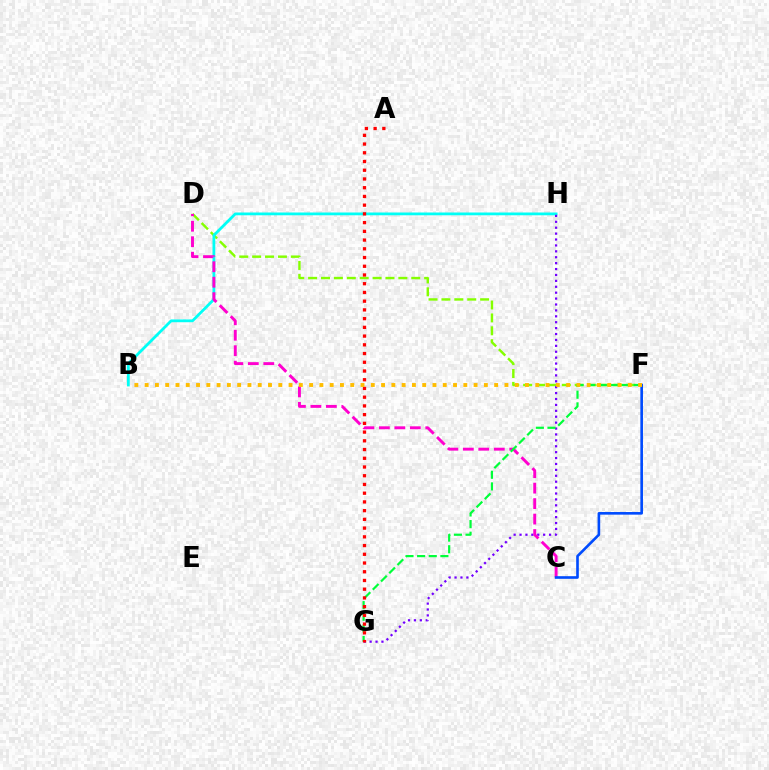{('D', 'F'): [{'color': '#84ff00', 'line_style': 'dashed', 'thickness': 1.75}], ('B', 'H'): [{'color': '#00fff6', 'line_style': 'solid', 'thickness': 2.0}], ('G', 'H'): [{'color': '#7200ff', 'line_style': 'dotted', 'thickness': 1.6}], ('C', 'D'): [{'color': '#ff00cf', 'line_style': 'dashed', 'thickness': 2.1}], ('F', 'G'): [{'color': '#00ff39', 'line_style': 'dashed', 'thickness': 1.58}], ('C', 'F'): [{'color': '#004bff', 'line_style': 'solid', 'thickness': 1.89}], ('A', 'G'): [{'color': '#ff0000', 'line_style': 'dotted', 'thickness': 2.37}], ('B', 'F'): [{'color': '#ffbd00', 'line_style': 'dotted', 'thickness': 2.79}]}